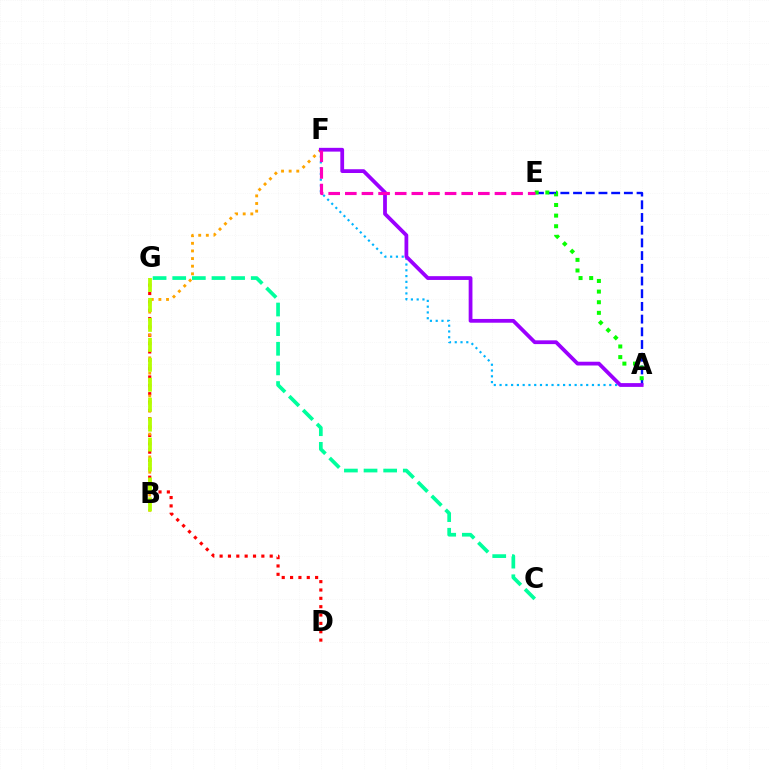{('D', 'G'): [{'color': '#ff0000', 'line_style': 'dotted', 'thickness': 2.27}], ('B', 'F'): [{'color': '#ffa500', 'line_style': 'dotted', 'thickness': 2.07}], ('A', 'E'): [{'color': '#0010ff', 'line_style': 'dashed', 'thickness': 1.73}, {'color': '#08ff00', 'line_style': 'dotted', 'thickness': 2.89}], ('A', 'F'): [{'color': '#00b5ff', 'line_style': 'dotted', 'thickness': 1.57}, {'color': '#9b00ff', 'line_style': 'solid', 'thickness': 2.72}], ('B', 'G'): [{'color': '#b3ff00', 'line_style': 'dashed', 'thickness': 2.71}], ('C', 'G'): [{'color': '#00ff9d', 'line_style': 'dashed', 'thickness': 2.67}], ('E', 'F'): [{'color': '#ff00bd', 'line_style': 'dashed', 'thickness': 2.26}]}